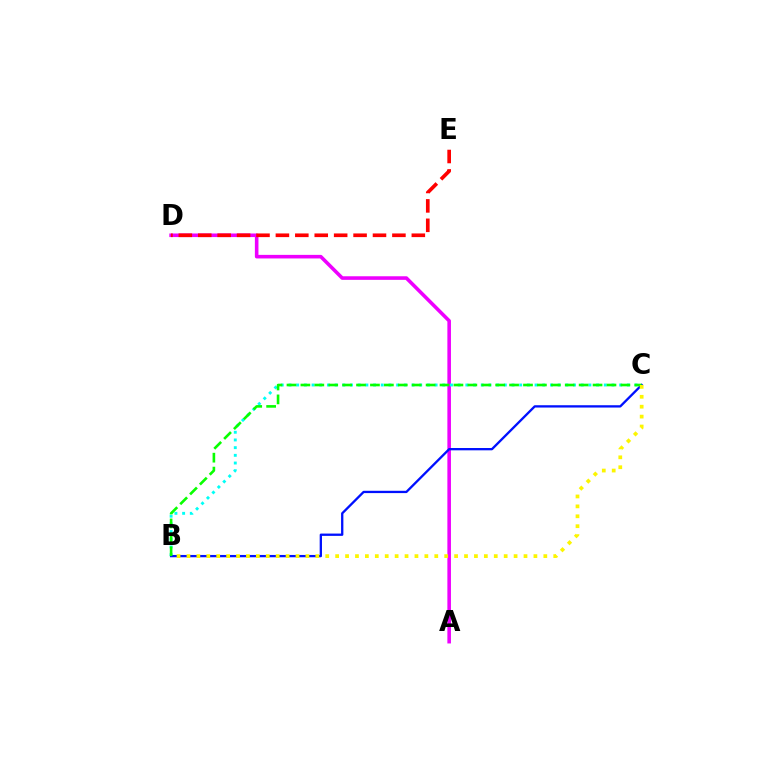{('A', 'D'): [{'color': '#ee00ff', 'line_style': 'solid', 'thickness': 2.58}], ('B', 'C'): [{'color': '#00fff6', 'line_style': 'dotted', 'thickness': 2.09}, {'color': '#0010ff', 'line_style': 'solid', 'thickness': 1.66}, {'color': '#08ff00', 'line_style': 'dashed', 'thickness': 1.89}, {'color': '#fcf500', 'line_style': 'dotted', 'thickness': 2.69}], ('D', 'E'): [{'color': '#ff0000', 'line_style': 'dashed', 'thickness': 2.64}]}